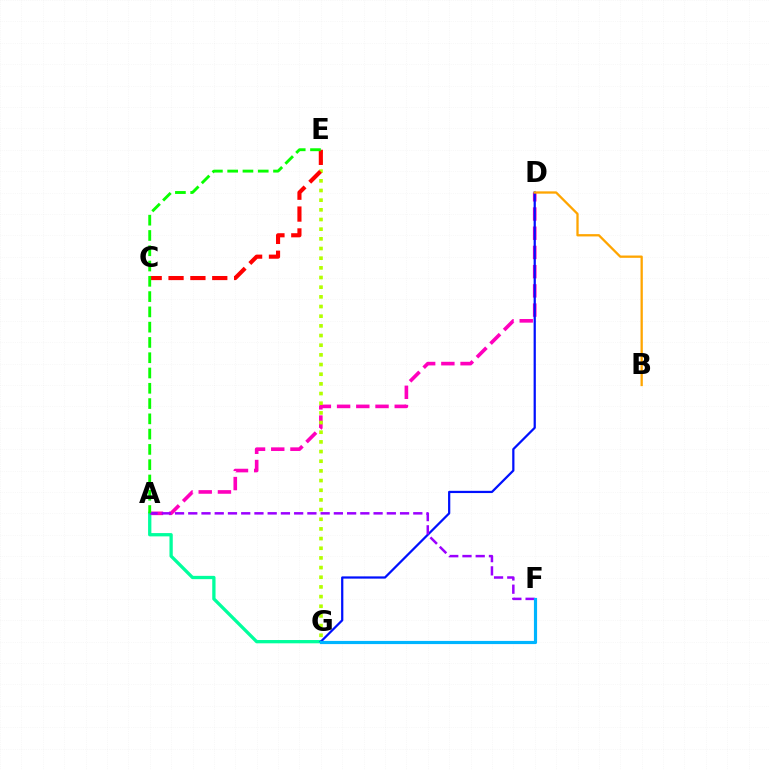{('A', 'D'): [{'color': '#ff00bd', 'line_style': 'dashed', 'thickness': 2.61}], ('E', 'G'): [{'color': '#b3ff00', 'line_style': 'dotted', 'thickness': 2.63}], ('A', 'G'): [{'color': '#00ff9d', 'line_style': 'solid', 'thickness': 2.37}], ('D', 'G'): [{'color': '#0010ff', 'line_style': 'solid', 'thickness': 1.61}], ('A', 'F'): [{'color': '#9b00ff', 'line_style': 'dashed', 'thickness': 1.8}], ('F', 'G'): [{'color': '#00b5ff', 'line_style': 'solid', 'thickness': 2.28}], ('C', 'E'): [{'color': '#ff0000', 'line_style': 'dashed', 'thickness': 2.97}], ('A', 'E'): [{'color': '#08ff00', 'line_style': 'dashed', 'thickness': 2.08}], ('B', 'D'): [{'color': '#ffa500', 'line_style': 'solid', 'thickness': 1.65}]}